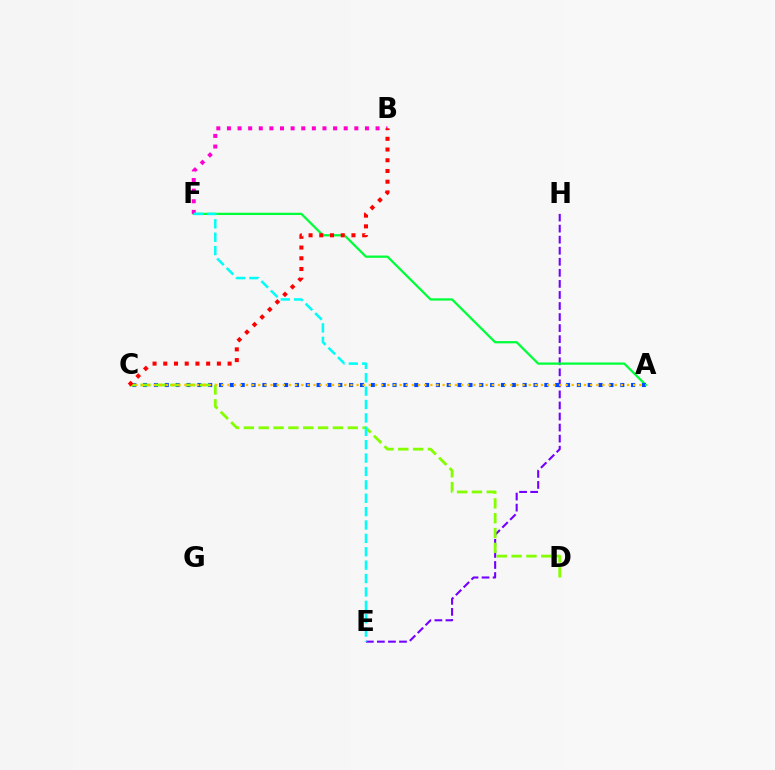{('E', 'H'): [{'color': '#7200ff', 'line_style': 'dashed', 'thickness': 1.5}], ('A', 'F'): [{'color': '#00ff39', 'line_style': 'solid', 'thickness': 1.63}], ('A', 'C'): [{'color': '#004bff', 'line_style': 'dotted', 'thickness': 2.95}, {'color': '#ffbd00', 'line_style': 'dotted', 'thickness': 1.67}], ('C', 'D'): [{'color': '#84ff00', 'line_style': 'dashed', 'thickness': 2.02}], ('B', 'F'): [{'color': '#ff00cf', 'line_style': 'dotted', 'thickness': 2.88}], ('E', 'F'): [{'color': '#00fff6', 'line_style': 'dashed', 'thickness': 1.82}], ('B', 'C'): [{'color': '#ff0000', 'line_style': 'dotted', 'thickness': 2.91}]}